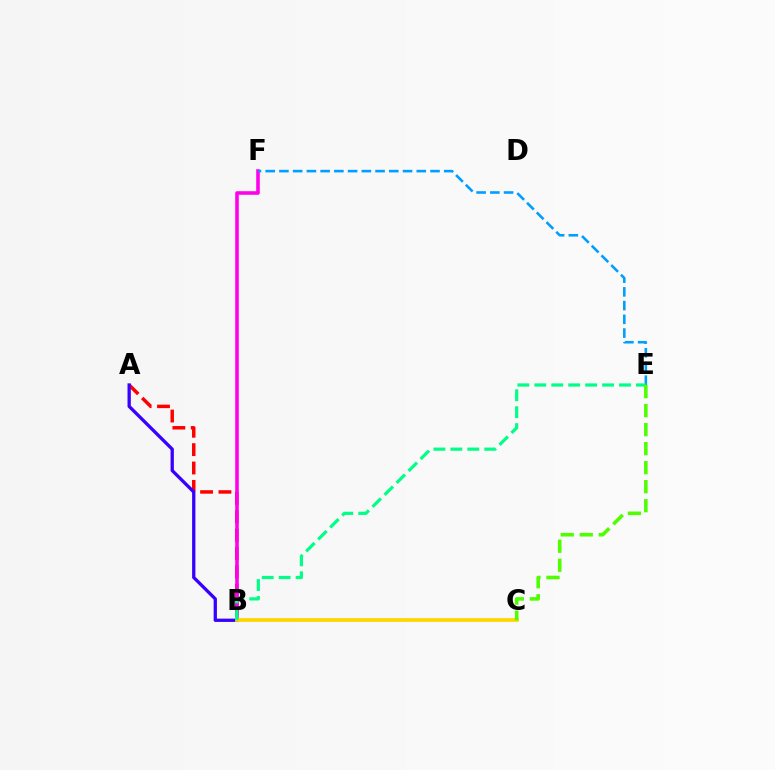{('A', 'B'): [{'color': '#ff0000', 'line_style': 'dashed', 'thickness': 2.5}, {'color': '#3700ff', 'line_style': 'solid', 'thickness': 2.37}], ('B', 'F'): [{'color': '#ff00ed', 'line_style': 'solid', 'thickness': 2.57}], ('B', 'C'): [{'color': '#ffd500', 'line_style': 'solid', 'thickness': 2.68}], ('E', 'F'): [{'color': '#009eff', 'line_style': 'dashed', 'thickness': 1.87}], ('B', 'E'): [{'color': '#00ff86', 'line_style': 'dashed', 'thickness': 2.3}], ('C', 'E'): [{'color': '#4fff00', 'line_style': 'dashed', 'thickness': 2.58}]}